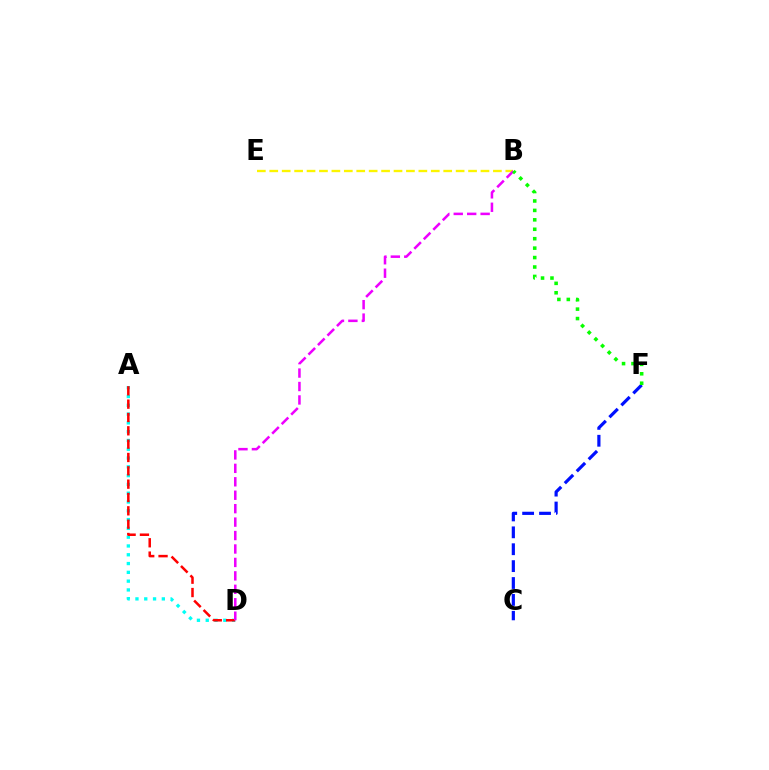{('C', 'F'): [{'color': '#0010ff', 'line_style': 'dashed', 'thickness': 2.3}], ('A', 'D'): [{'color': '#00fff6', 'line_style': 'dotted', 'thickness': 2.39}, {'color': '#ff0000', 'line_style': 'dashed', 'thickness': 1.81}], ('B', 'E'): [{'color': '#fcf500', 'line_style': 'dashed', 'thickness': 1.69}], ('B', 'D'): [{'color': '#ee00ff', 'line_style': 'dashed', 'thickness': 1.83}], ('B', 'F'): [{'color': '#08ff00', 'line_style': 'dotted', 'thickness': 2.56}]}